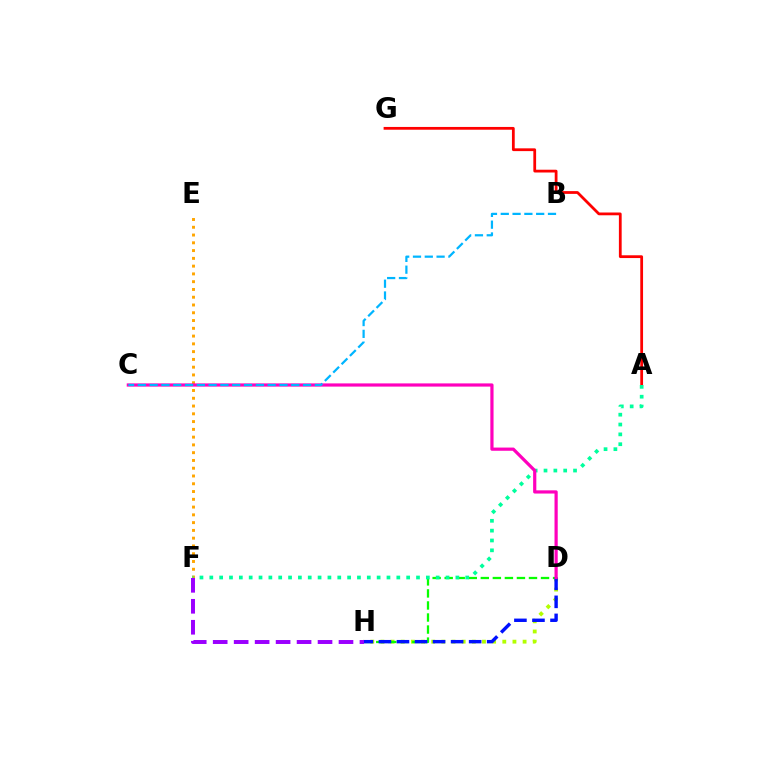{('A', 'G'): [{'color': '#ff0000', 'line_style': 'solid', 'thickness': 2.0}], ('D', 'H'): [{'color': '#b3ff00', 'line_style': 'dotted', 'thickness': 2.76}, {'color': '#08ff00', 'line_style': 'dashed', 'thickness': 1.64}, {'color': '#0010ff', 'line_style': 'dashed', 'thickness': 2.45}], ('E', 'F'): [{'color': '#ffa500', 'line_style': 'dotted', 'thickness': 2.11}], ('A', 'F'): [{'color': '#00ff9d', 'line_style': 'dotted', 'thickness': 2.67}], ('F', 'H'): [{'color': '#9b00ff', 'line_style': 'dashed', 'thickness': 2.85}], ('C', 'D'): [{'color': '#ff00bd', 'line_style': 'solid', 'thickness': 2.31}], ('B', 'C'): [{'color': '#00b5ff', 'line_style': 'dashed', 'thickness': 1.6}]}